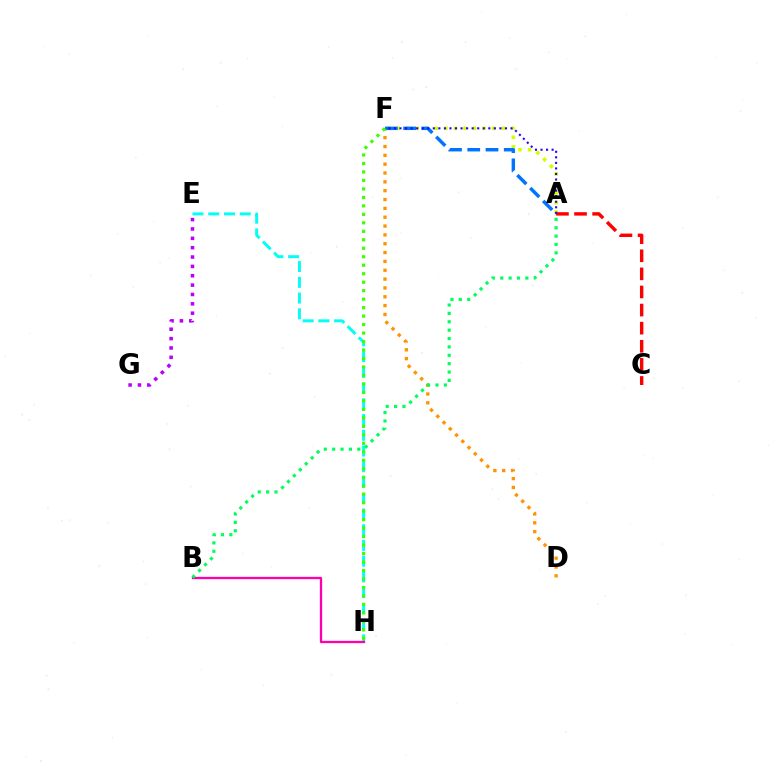{('A', 'F'): [{'color': '#d1ff00', 'line_style': 'dotted', 'thickness': 2.59}, {'color': '#0074ff', 'line_style': 'dashed', 'thickness': 2.48}, {'color': '#2500ff', 'line_style': 'dotted', 'thickness': 1.51}], ('D', 'F'): [{'color': '#ff9400', 'line_style': 'dotted', 'thickness': 2.4}], ('E', 'H'): [{'color': '#00fff6', 'line_style': 'dashed', 'thickness': 2.14}], ('F', 'H'): [{'color': '#3dff00', 'line_style': 'dotted', 'thickness': 2.3}], ('B', 'H'): [{'color': '#ff00ac', 'line_style': 'solid', 'thickness': 1.65}], ('A', 'C'): [{'color': '#ff0000', 'line_style': 'dashed', 'thickness': 2.46}], ('A', 'B'): [{'color': '#00ff5c', 'line_style': 'dotted', 'thickness': 2.28}], ('E', 'G'): [{'color': '#b900ff', 'line_style': 'dotted', 'thickness': 2.54}]}